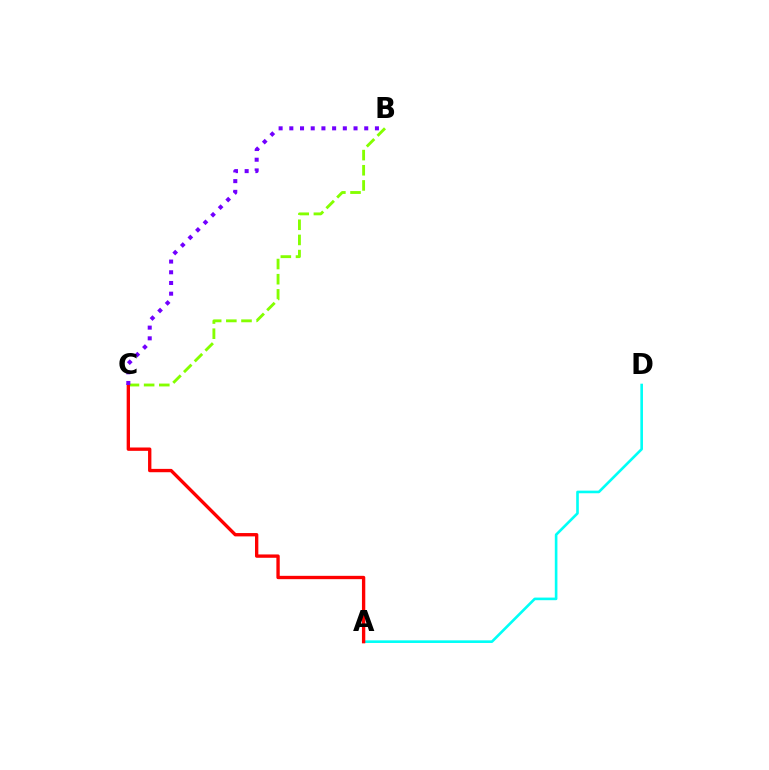{('B', 'C'): [{'color': '#84ff00', 'line_style': 'dashed', 'thickness': 2.06}, {'color': '#7200ff', 'line_style': 'dotted', 'thickness': 2.91}], ('A', 'D'): [{'color': '#00fff6', 'line_style': 'solid', 'thickness': 1.89}], ('A', 'C'): [{'color': '#ff0000', 'line_style': 'solid', 'thickness': 2.41}]}